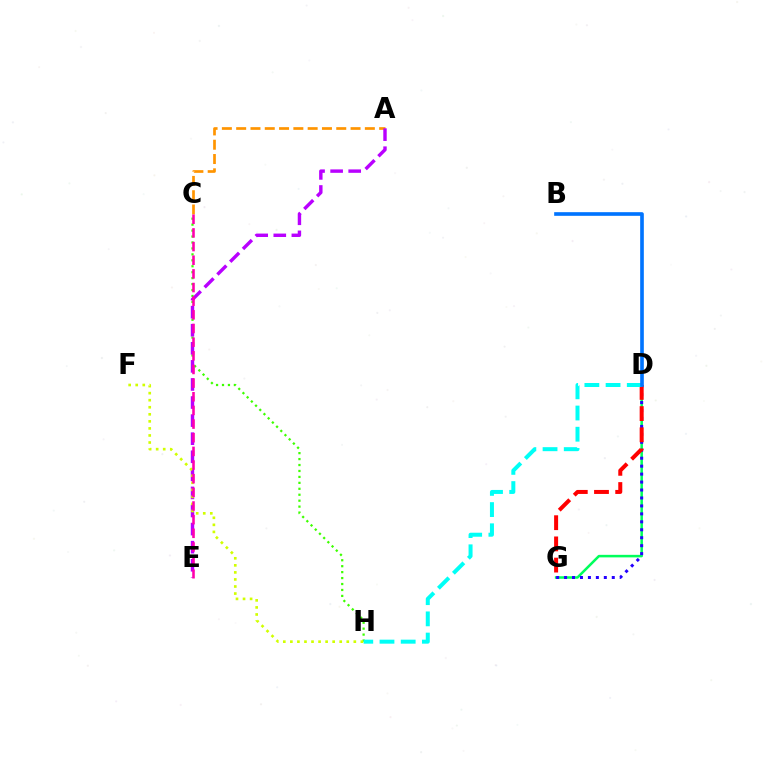{('A', 'C'): [{'color': '#ff9400', 'line_style': 'dashed', 'thickness': 1.94}], ('D', 'G'): [{'color': '#00ff5c', 'line_style': 'solid', 'thickness': 1.83}, {'color': '#2500ff', 'line_style': 'dotted', 'thickness': 2.16}, {'color': '#ff0000', 'line_style': 'dashed', 'thickness': 2.88}], ('C', 'H'): [{'color': '#3dff00', 'line_style': 'dotted', 'thickness': 1.61}], ('A', 'E'): [{'color': '#b900ff', 'line_style': 'dashed', 'thickness': 2.46}], ('D', 'H'): [{'color': '#00fff6', 'line_style': 'dashed', 'thickness': 2.88}], ('F', 'H'): [{'color': '#d1ff00', 'line_style': 'dotted', 'thickness': 1.92}], ('C', 'E'): [{'color': '#ff00ac', 'line_style': 'dashed', 'thickness': 1.85}], ('B', 'D'): [{'color': '#0074ff', 'line_style': 'solid', 'thickness': 2.63}]}